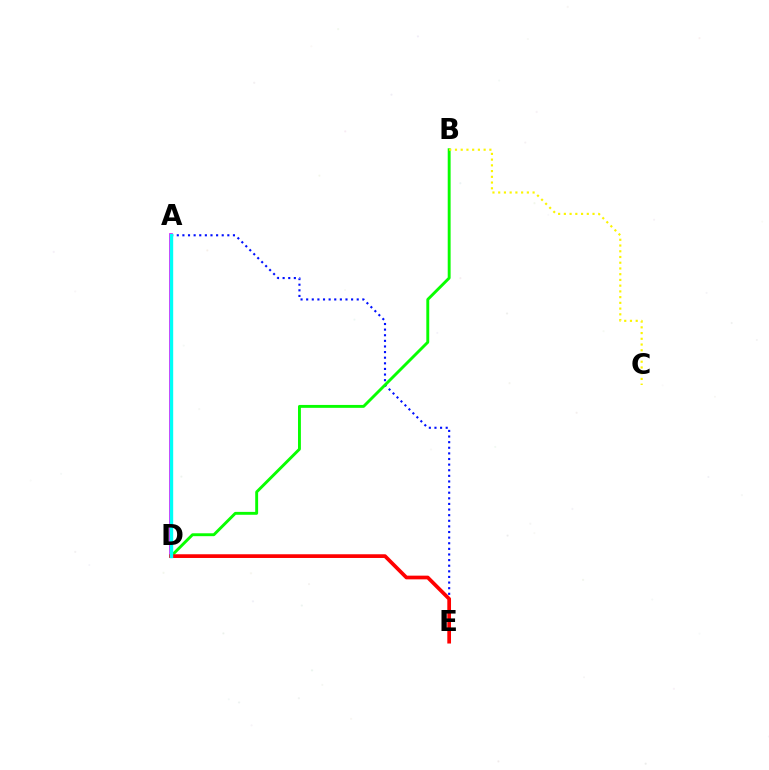{('A', 'E'): [{'color': '#0010ff', 'line_style': 'dotted', 'thickness': 1.53}], ('A', 'D'): [{'color': '#ee00ff', 'line_style': 'solid', 'thickness': 2.65}, {'color': '#00fff6', 'line_style': 'solid', 'thickness': 2.43}], ('B', 'D'): [{'color': '#08ff00', 'line_style': 'solid', 'thickness': 2.09}], ('B', 'C'): [{'color': '#fcf500', 'line_style': 'dotted', 'thickness': 1.56}], ('D', 'E'): [{'color': '#ff0000', 'line_style': 'solid', 'thickness': 2.67}]}